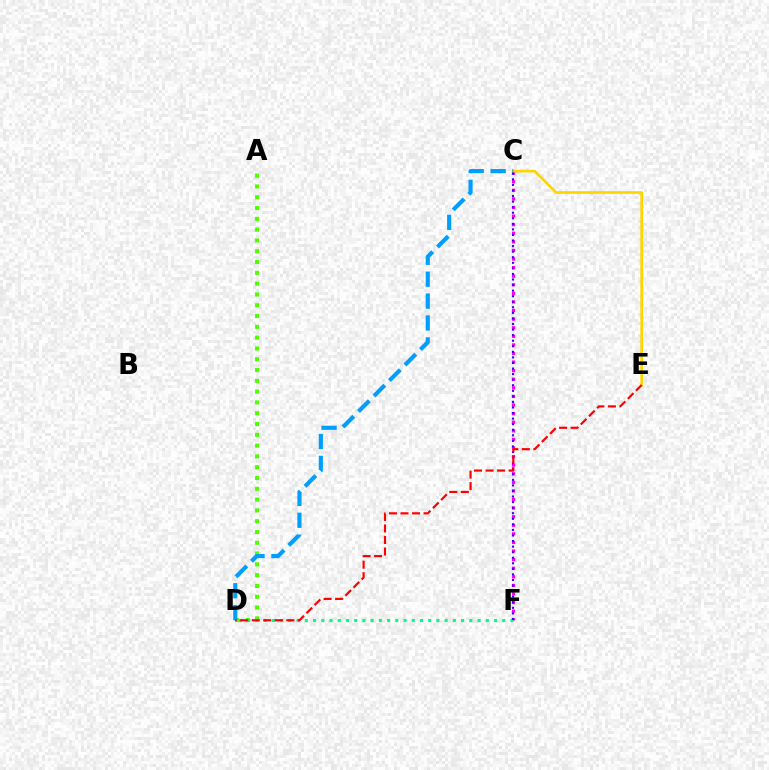{('C', 'F'): [{'color': '#ff00ed', 'line_style': 'dotted', 'thickness': 2.33}, {'color': '#3700ff', 'line_style': 'dotted', 'thickness': 1.51}], ('A', 'D'): [{'color': '#4fff00', 'line_style': 'dotted', 'thickness': 2.93}], ('C', 'E'): [{'color': '#ffd500', 'line_style': 'solid', 'thickness': 1.91}], ('C', 'D'): [{'color': '#009eff', 'line_style': 'dashed', 'thickness': 2.98}], ('D', 'F'): [{'color': '#00ff86', 'line_style': 'dotted', 'thickness': 2.23}], ('D', 'E'): [{'color': '#ff0000', 'line_style': 'dashed', 'thickness': 1.57}]}